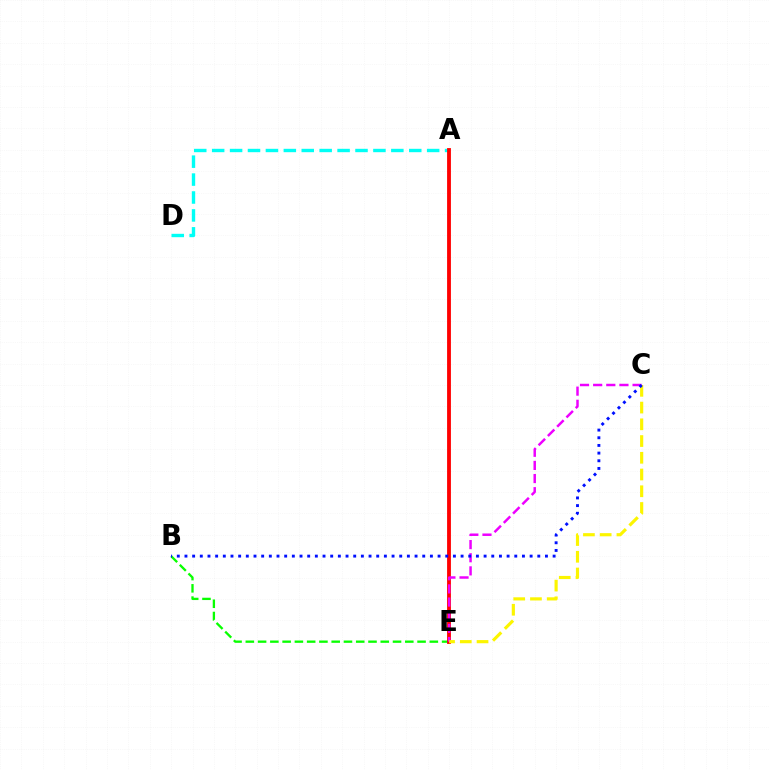{('B', 'E'): [{'color': '#08ff00', 'line_style': 'dashed', 'thickness': 1.67}], ('A', 'D'): [{'color': '#00fff6', 'line_style': 'dashed', 'thickness': 2.43}], ('A', 'E'): [{'color': '#ff0000', 'line_style': 'solid', 'thickness': 2.76}], ('C', 'E'): [{'color': '#ee00ff', 'line_style': 'dashed', 'thickness': 1.79}, {'color': '#fcf500', 'line_style': 'dashed', 'thickness': 2.27}], ('B', 'C'): [{'color': '#0010ff', 'line_style': 'dotted', 'thickness': 2.08}]}